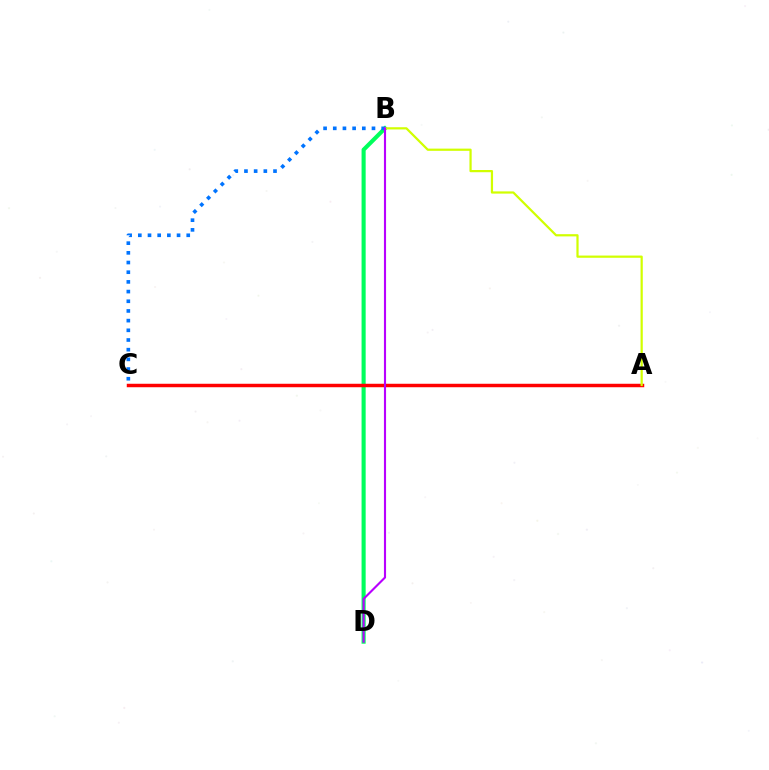{('B', 'D'): [{'color': '#00ff5c', 'line_style': 'solid', 'thickness': 2.95}, {'color': '#b900ff', 'line_style': 'solid', 'thickness': 1.53}], ('A', 'C'): [{'color': '#ff0000', 'line_style': 'solid', 'thickness': 2.5}], ('A', 'B'): [{'color': '#d1ff00', 'line_style': 'solid', 'thickness': 1.6}], ('B', 'C'): [{'color': '#0074ff', 'line_style': 'dotted', 'thickness': 2.63}]}